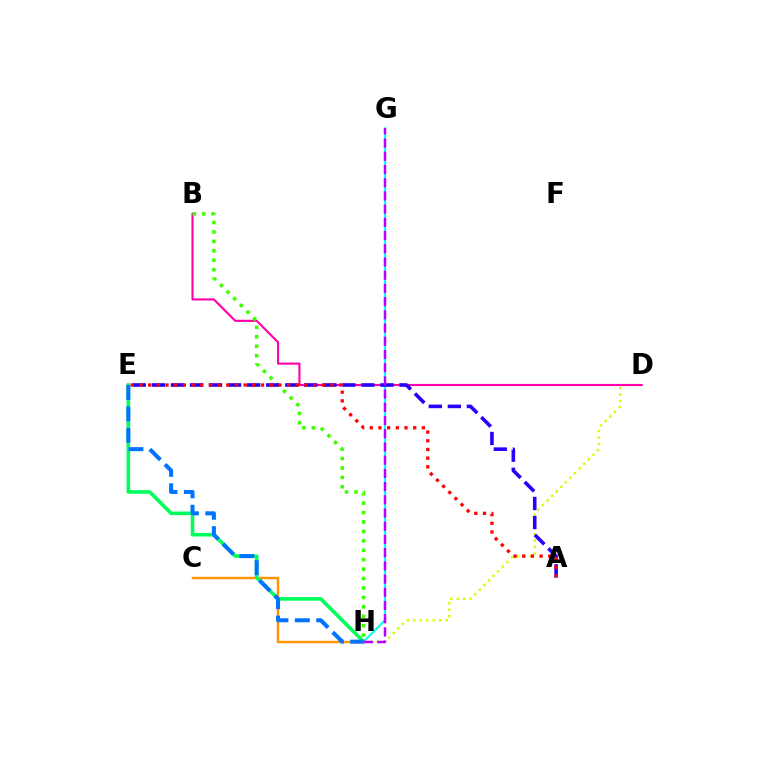{('D', 'H'): [{'color': '#d1ff00', 'line_style': 'dotted', 'thickness': 1.76}], ('C', 'H'): [{'color': '#ff9400', 'line_style': 'solid', 'thickness': 1.76}], ('G', 'H'): [{'color': '#00fff6', 'line_style': 'solid', 'thickness': 1.5}, {'color': '#b900ff', 'line_style': 'dashed', 'thickness': 1.8}], ('B', 'D'): [{'color': '#ff00ac', 'line_style': 'solid', 'thickness': 1.53}], ('B', 'H'): [{'color': '#3dff00', 'line_style': 'dotted', 'thickness': 2.56}], ('E', 'H'): [{'color': '#00ff5c', 'line_style': 'solid', 'thickness': 2.59}, {'color': '#0074ff', 'line_style': 'dashed', 'thickness': 2.91}], ('A', 'E'): [{'color': '#2500ff', 'line_style': 'dashed', 'thickness': 2.59}, {'color': '#ff0000', 'line_style': 'dotted', 'thickness': 2.36}]}